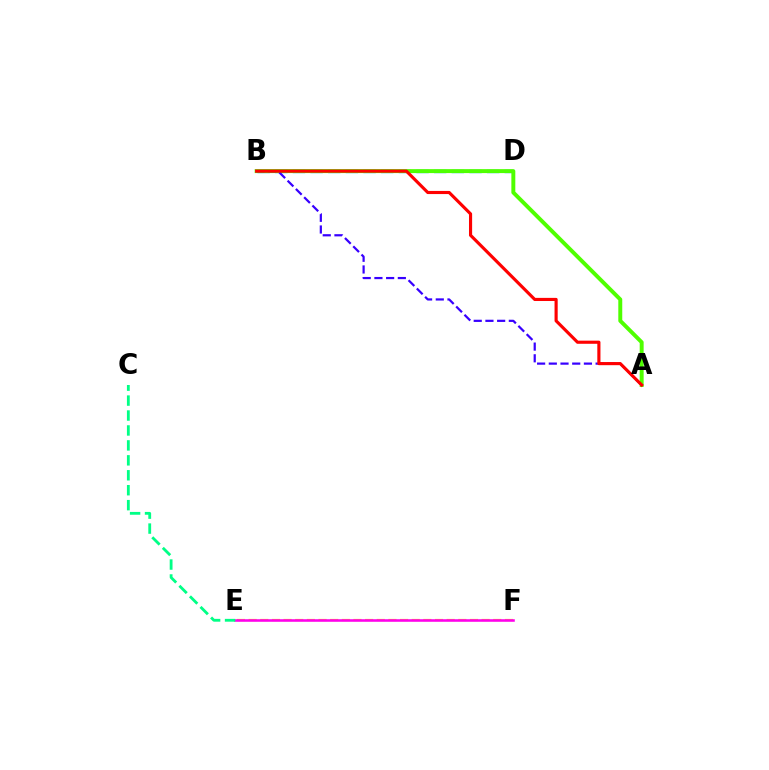{('B', 'D'): [{'color': '#009eff', 'line_style': 'dashed', 'thickness': 2.4}], ('A', 'B'): [{'color': '#4fff00', 'line_style': 'solid', 'thickness': 2.84}, {'color': '#3700ff', 'line_style': 'dashed', 'thickness': 1.59}, {'color': '#ff0000', 'line_style': 'solid', 'thickness': 2.26}], ('E', 'F'): [{'color': '#ffd500', 'line_style': 'dashed', 'thickness': 1.58}, {'color': '#ff00ed', 'line_style': 'solid', 'thickness': 1.84}], ('C', 'E'): [{'color': '#00ff86', 'line_style': 'dashed', 'thickness': 2.03}]}